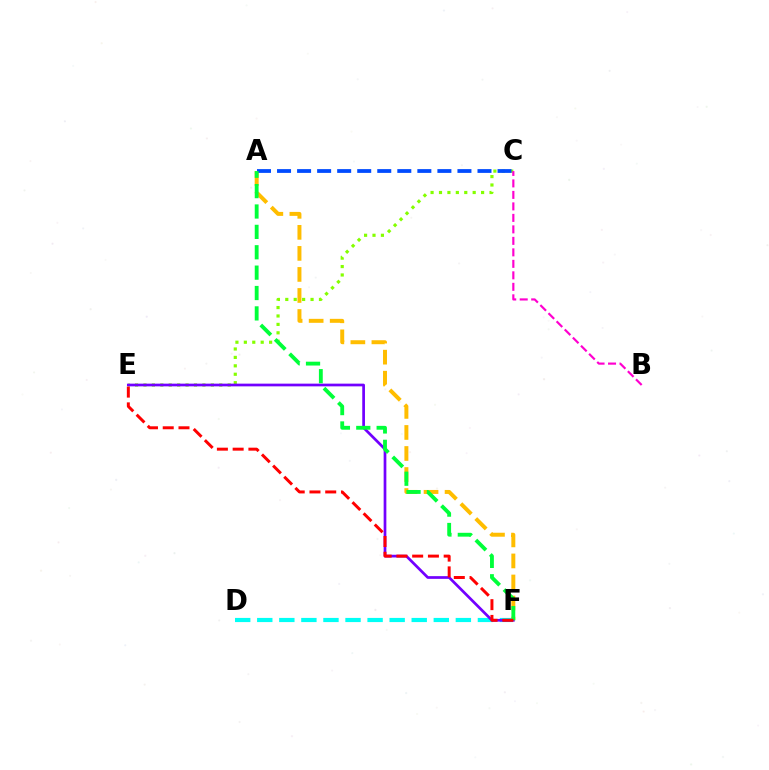{('D', 'F'): [{'color': '#00fff6', 'line_style': 'dashed', 'thickness': 3.0}], ('A', 'F'): [{'color': '#ffbd00', 'line_style': 'dashed', 'thickness': 2.86}, {'color': '#00ff39', 'line_style': 'dashed', 'thickness': 2.77}], ('C', 'E'): [{'color': '#84ff00', 'line_style': 'dotted', 'thickness': 2.29}], ('B', 'C'): [{'color': '#ff00cf', 'line_style': 'dashed', 'thickness': 1.56}], ('E', 'F'): [{'color': '#7200ff', 'line_style': 'solid', 'thickness': 1.95}, {'color': '#ff0000', 'line_style': 'dashed', 'thickness': 2.14}], ('A', 'C'): [{'color': '#004bff', 'line_style': 'dashed', 'thickness': 2.72}]}